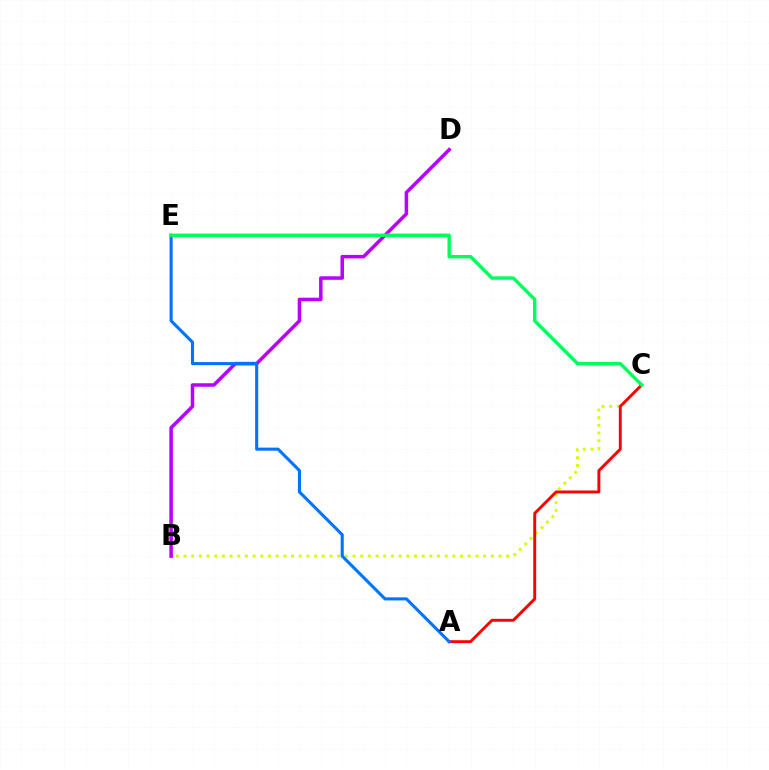{('B', 'C'): [{'color': '#d1ff00', 'line_style': 'dotted', 'thickness': 2.09}], ('B', 'D'): [{'color': '#b900ff', 'line_style': 'solid', 'thickness': 2.53}], ('A', 'C'): [{'color': '#ff0000', 'line_style': 'solid', 'thickness': 2.09}], ('A', 'E'): [{'color': '#0074ff', 'line_style': 'solid', 'thickness': 2.22}], ('C', 'E'): [{'color': '#00ff5c', 'line_style': 'solid', 'thickness': 2.44}]}